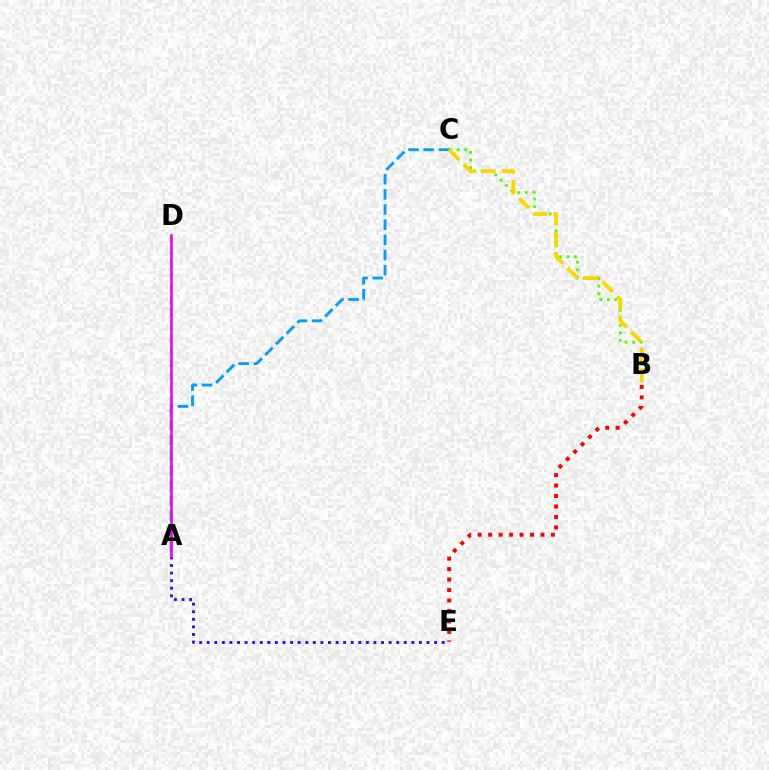{('B', 'C'): [{'color': '#4fff00', 'line_style': 'dotted', 'thickness': 2.06}, {'color': '#ffd500', 'line_style': 'dashed', 'thickness': 2.78}], ('A', 'E'): [{'color': '#3700ff', 'line_style': 'dotted', 'thickness': 2.06}], ('A', 'D'): [{'color': '#00ff86', 'line_style': 'dashed', 'thickness': 1.71}, {'color': '#ff00ed', 'line_style': 'solid', 'thickness': 1.87}], ('A', 'C'): [{'color': '#009eff', 'line_style': 'dashed', 'thickness': 2.06}], ('B', 'E'): [{'color': '#ff0000', 'line_style': 'dotted', 'thickness': 2.84}]}